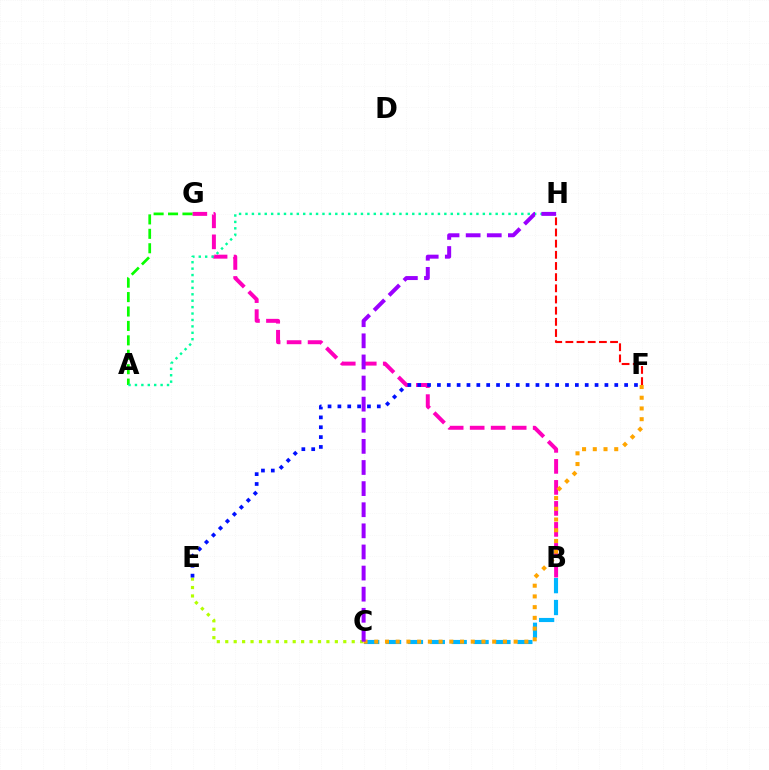{('B', 'C'): [{'color': '#00b5ff', 'line_style': 'dashed', 'thickness': 2.97}], ('C', 'E'): [{'color': '#b3ff00', 'line_style': 'dotted', 'thickness': 2.29}], ('B', 'G'): [{'color': '#ff00bd', 'line_style': 'dashed', 'thickness': 2.85}], ('A', 'G'): [{'color': '#08ff00', 'line_style': 'dashed', 'thickness': 1.96}], ('E', 'F'): [{'color': '#0010ff', 'line_style': 'dotted', 'thickness': 2.68}], ('A', 'H'): [{'color': '#00ff9d', 'line_style': 'dotted', 'thickness': 1.74}], ('F', 'H'): [{'color': '#ff0000', 'line_style': 'dashed', 'thickness': 1.52}], ('C', 'F'): [{'color': '#ffa500', 'line_style': 'dotted', 'thickness': 2.91}], ('C', 'H'): [{'color': '#9b00ff', 'line_style': 'dashed', 'thickness': 2.87}]}